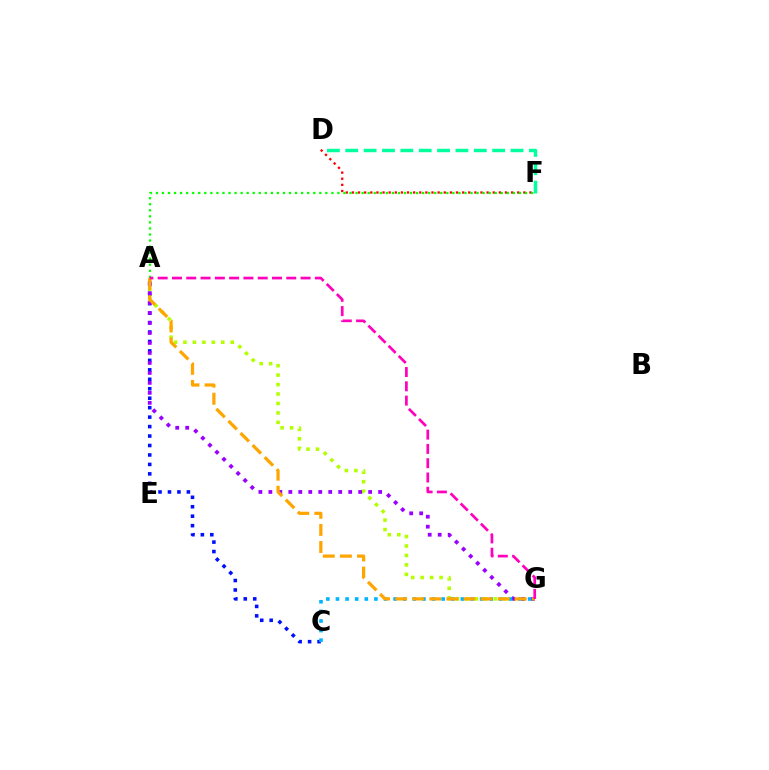{('A', 'C'): [{'color': '#0010ff', 'line_style': 'dotted', 'thickness': 2.57}], ('D', 'F'): [{'color': '#ff0000', 'line_style': 'dotted', 'thickness': 1.66}, {'color': '#00ff9d', 'line_style': 'dashed', 'thickness': 2.49}], ('A', 'G'): [{'color': '#b3ff00', 'line_style': 'dotted', 'thickness': 2.57}, {'color': '#9b00ff', 'line_style': 'dotted', 'thickness': 2.71}, {'color': '#ffa500', 'line_style': 'dashed', 'thickness': 2.32}, {'color': '#ff00bd', 'line_style': 'dashed', 'thickness': 1.94}], ('A', 'F'): [{'color': '#08ff00', 'line_style': 'dotted', 'thickness': 1.64}], ('C', 'G'): [{'color': '#00b5ff', 'line_style': 'dotted', 'thickness': 2.61}]}